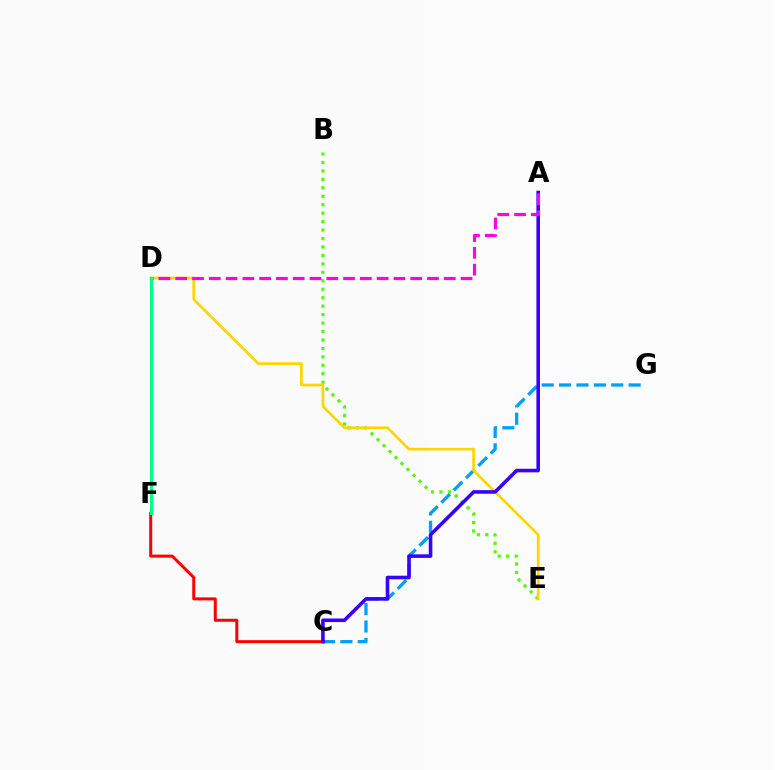{('C', 'G'): [{'color': '#009eff', 'line_style': 'dashed', 'thickness': 2.36}], ('B', 'E'): [{'color': '#4fff00', 'line_style': 'dotted', 'thickness': 2.3}], ('C', 'F'): [{'color': '#ff0000', 'line_style': 'solid', 'thickness': 2.16}], ('D', 'E'): [{'color': '#ffd500', 'line_style': 'solid', 'thickness': 1.94}], ('A', 'C'): [{'color': '#3700ff', 'line_style': 'solid', 'thickness': 2.57}], ('A', 'D'): [{'color': '#ff00ed', 'line_style': 'dashed', 'thickness': 2.28}], ('D', 'F'): [{'color': '#00ff86', 'line_style': 'solid', 'thickness': 2.25}]}